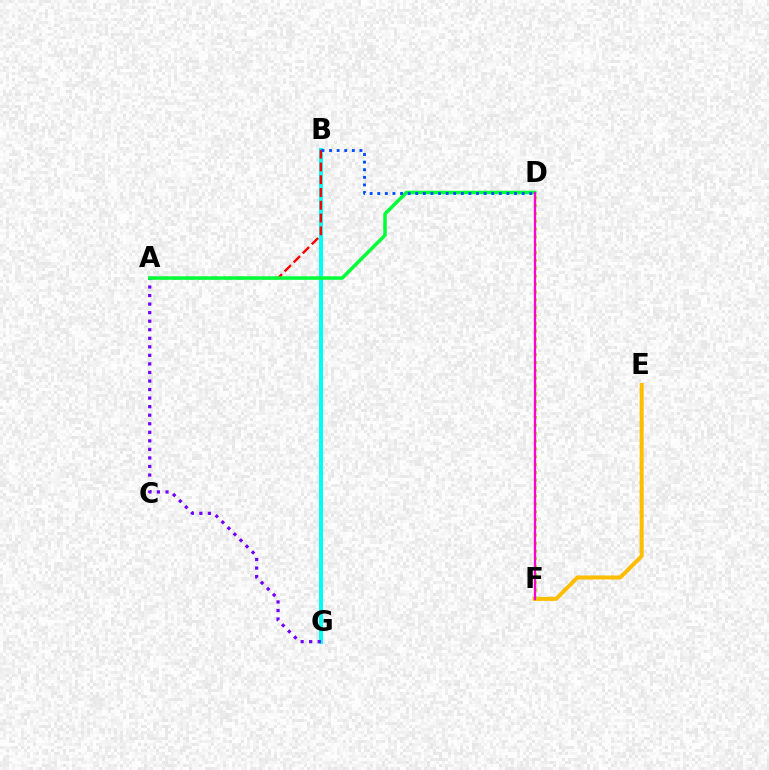{('E', 'F'): [{'color': '#ffbd00', 'line_style': 'solid', 'thickness': 2.89}], ('B', 'G'): [{'color': '#00fff6', 'line_style': 'solid', 'thickness': 2.87}], ('A', 'B'): [{'color': '#ff0000', 'line_style': 'dashed', 'thickness': 1.74}], ('D', 'F'): [{'color': '#84ff00', 'line_style': 'dotted', 'thickness': 2.13}, {'color': '#ff00cf', 'line_style': 'solid', 'thickness': 1.65}], ('A', 'G'): [{'color': '#7200ff', 'line_style': 'dotted', 'thickness': 2.32}], ('A', 'D'): [{'color': '#00ff39', 'line_style': 'solid', 'thickness': 2.53}], ('B', 'D'): [{'color': '#004bff', 'line_style': 'dotted', 'thickness': 2.06}]}